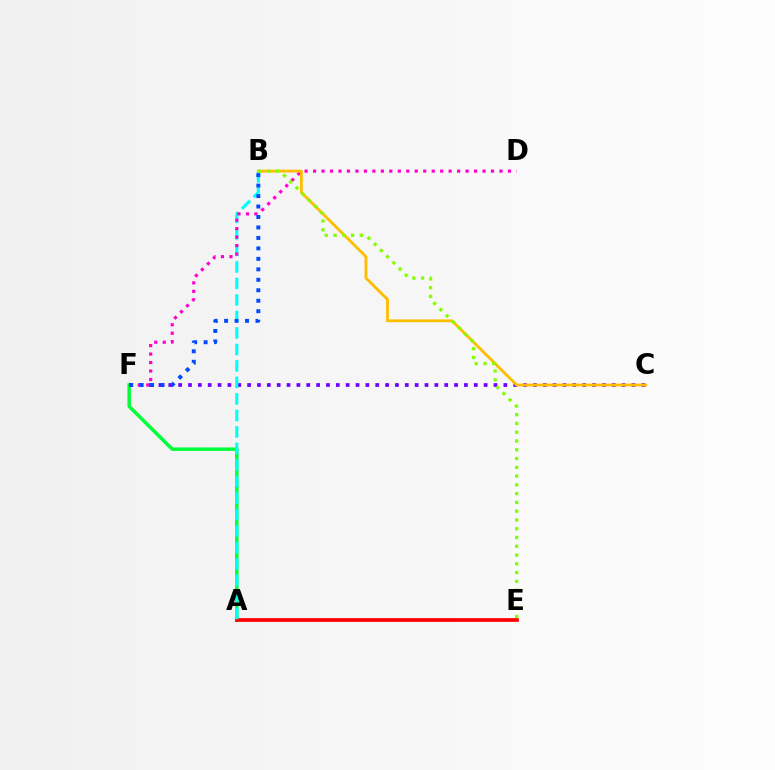{('C', 'F'): [{'color': '#7200ff', 'line_style': 'dotted', 'thickness': 2.68}], ('A', 'F'): [{'color': '#00ff39', 'line_style': 'solid', 'thickness': 2.49}], ('A', 'E'): [{'color': '#ff0000', 'line_style': 'solid', 'thickness': 2.68}], ('A', 'B'): [{'color': '#00fff6', 'line_style': 'dashed', 'thickness': 2.24}], ('D', 'F'): [{'color': '#ff00cf', 'line_style': 'dotted', 'thickness': 2.3}], ('B', 'C'): [{'color': '#ffbd00', 'line_style': 'solid', 'thickness': 2.03}], ('B', 'E'): [{'color': '#84ff00', 'line_style': 'dotted', 'thickness': 2.38}], ('B', 'F'): [{'color': '#004bff', 'line_style': 'dotted', 'thickness': 2.84}]}